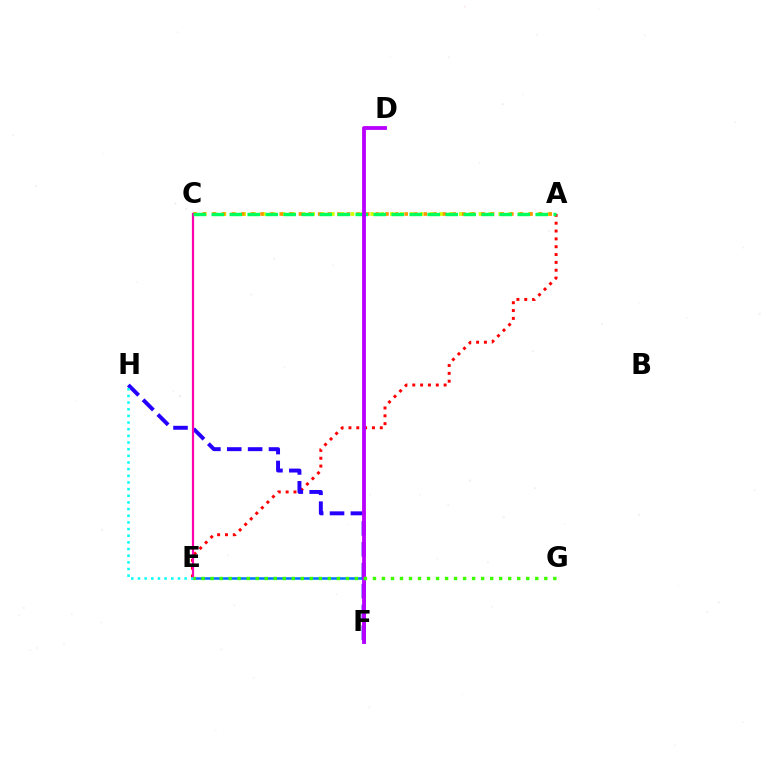{('A', 'C'): [{'color': '#d1ff00', 'line_style': 'dotted', 'thickness': 2.68}, {'color': '#ff9400', 'line_style': 'dotted', 'thickness': 2.61}, {'color': '#00ff5c', 'line_style': 'dashed', 'thickness': 2.44}], ('A', 'E'): [{'color': '#ff0000', 'line_style': 'dotted', 'thickness': 2.13}], ('E', 'F'): [{'color': '#0074ff', 'line_style': 'solid', 'thickness': 1.82}], ('F', 'H'): [{'color': '#2500ff', 'line_style': 'dashed', 'thickness': 2.83}], ('C', 'E'): [{'color': '#ff00ac', 'line_style': 'solid', 'thickness': 1.59}], ('E', 'H'): [{'color': '#00fff6', 'line_style': 'dotted', 'thickness': 1.81}], ('D', 'F'): [{'color': '#b900ff', 'line_style': 'solid', 'thickness': 2.75}], ('E', 'G'): [{'color': '#3dff00', 'line_style': 'dotted', 'thickness': 2.45}]}